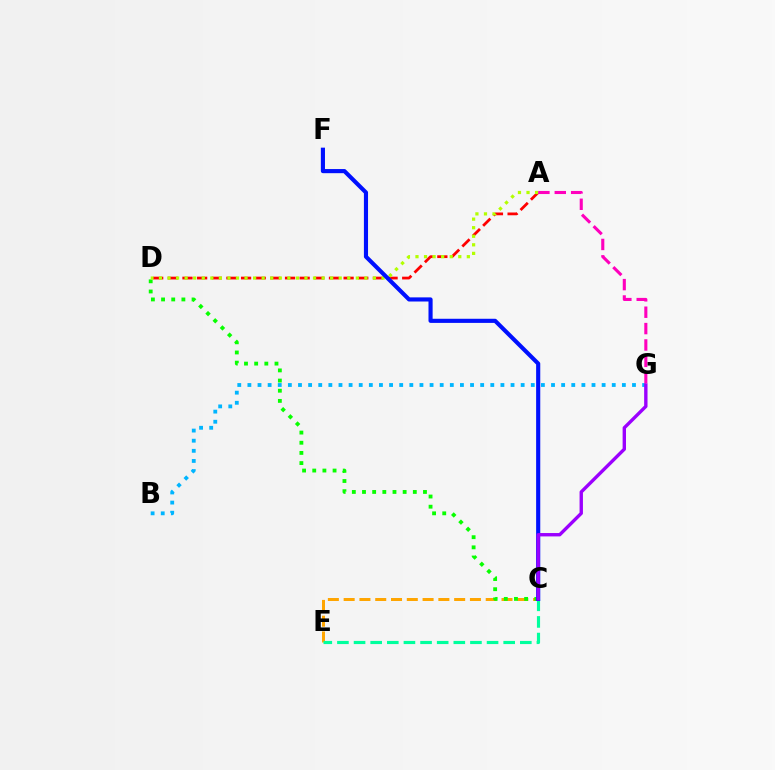{('B', 'G'): [{'color': '#00b5ff', 'line_style': 'dotted', 'thickness': 2.75}], ('C', 'E'): [{'color': '#ffa500', 'line_style': 'dashed', 'thickness': 2.14}, {'color': '#00ff9d', 'line_style': 'dashed', 'thickness': 2.26}], ('A', 'D'): [{'color': '#ff0000', 'line_style': 'dashed', 'thickness': 1.99}, {'color': '#b3ff00', 'line_style': 'dotted', 'thickness': 2.33}], ('C', 'D'): [{'color': '#08ff00', 'line_style': 'dotted', 'thickness': 2.76}], ('C', 'F'): [{'color': '#0010ff', 'line_style': 'solid', 'thickness': 2.97}], ('C', 'G'): [{'color': '#9b00ff', 'line_style': 'solid', 'thickness': 2.43}], ('A', 'G'): [{'color': '#ff00bd', 'line_style': 'dashed', 'thickness': 2.22}]}